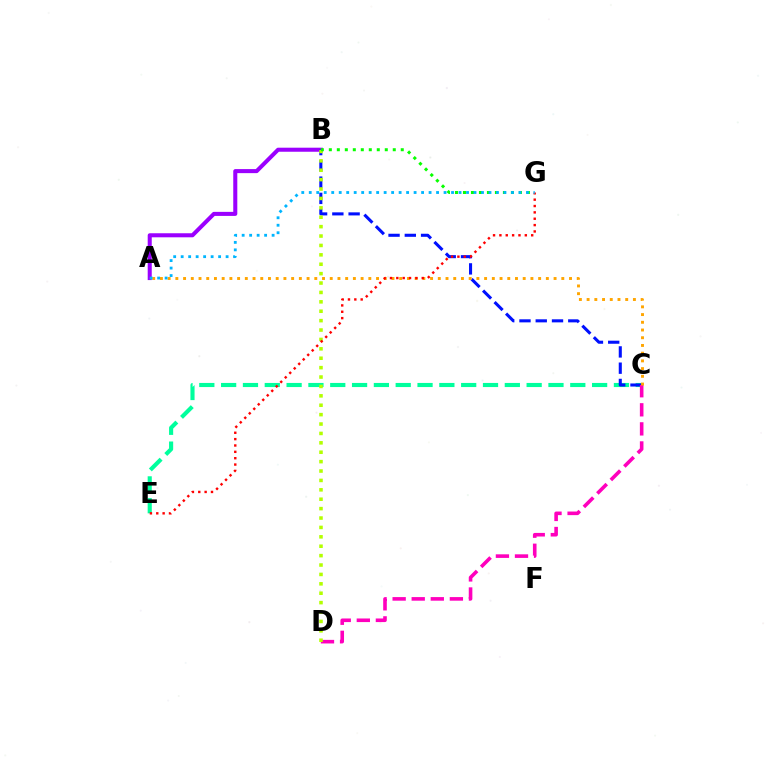{('A', 'B'): [{'color': '#9b00ff', 'line_style': 'solid', 'thickness': 2.91}], ('C', 'E'): [{'color': '#00ff9d', 'line_style': 'dashed', 'thickness': 2.96}], ('B', 'C'): [{'color': '#0010ff', 'line_style': 'dashed', 'thickness': 2.21}], ('C', 'D'): [{'color': '#ff00bd', 'line_style': 'dashed', 'thickness': 2.59}], ('B', 'D'): [{'color': '#b3ff00', 'line_style': 'dotted', 'thickness': 2.55}], ('A', 'C'): [{'color': '#ffa500', 'line_style': 'dotted', 'thickness': 2.1}], ('B', 'G'): [{'color': '#08ff00', 'line_style': 'dotted', 'thickness': 2.17}], ('E', 'G'): [{'color': '#ff0000', 'line_style': 'dotted', 'thickness': 1.73}], ('A', 'G'): [{'color': '#00b5ff', 'line_style': 'dotted', 'thickness': 2.03}]}